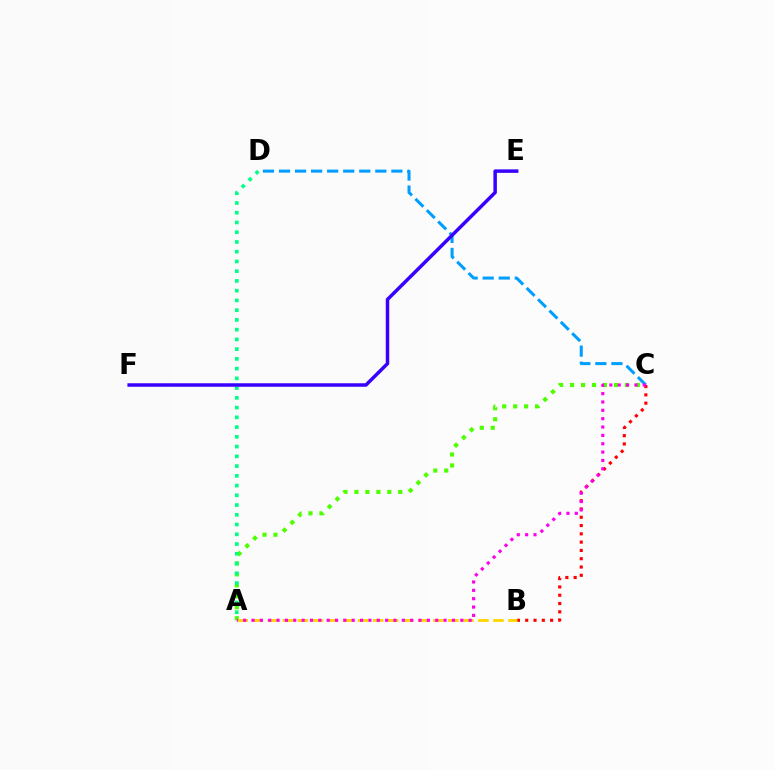{('A', 'C'): [{'color': '#4fff00', 'line_style': 'dotted', 'thickness': 2.98}, {'color': '#ff00ed', 'line_style': 'dotted', 'thickness': 2.27}], ('C', 'D'): [{'color': '#009eff', 'line_style': 'dashed', 'thickness': 2.18}], ('B', 'C'): [{'color': '#ff0000', 'line_style': 'dotted', 'thickness': 2.25}], ('A', 'B'): [{'color': '#ffd500', 'line_style': 'dashed', 'thickness': 2.04}], ('A', 'D'): [{'color': '#00ff86', 'line_style': 'dotted', 'thickness': 2.65}], ('E', 'F'): [{'color': '#3700ff', 'line_style': 'solid', 'thickness': 2.51}]}